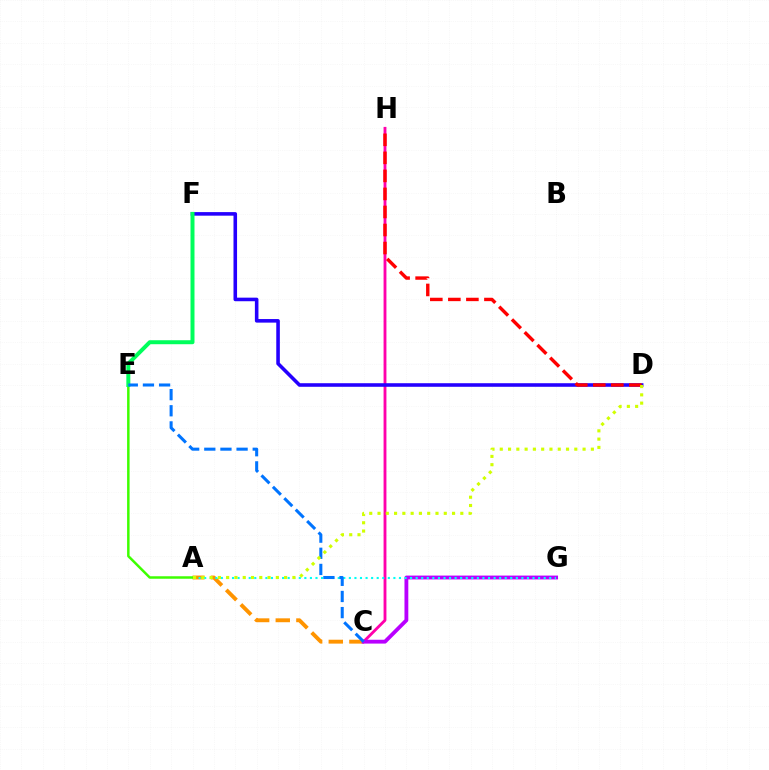{('A', 'C'): [{'color': '#ff9400', 'line_style': 'dashed', 'thickness': 2.8}], ('C', 'H'): [{'color': '#ff00ac', 'line_style': 'solid', 'thickness': 2.05}], ('C', 'G'): [{'color': '#b900ff', 'line_style': 'solid', 'thickness': 2.76}], ('D', 'F'): [{'color': '#2500ff', 'line_style': 'solid', 'thickness': 2.57}], ('D', 'H'): [{'color': '#ff0000', 'line_style': 'dashed', 'thickness': 2.45}], ('A', 'G'): [{'color': '#00fff6', 'line_style': 'dotted', 'thickness': 1.51}], ('A', 'E'): [{'color': '#3dff00', 'line_style': 'solid', 'thickness': 1.79}], ('E', 'F'): [{'color': '#00ff5c', 'line_style': 'solid', 'thickness': 2.87}], ('C', 'E'): [{'color': '#0074ff', 'line_style': 'dashed', 'thickness': 2.19}], ('A', 'D'): [{'color': '#d1ff00', 'line_style': 'dotted', 'thickness': 2.25}]}